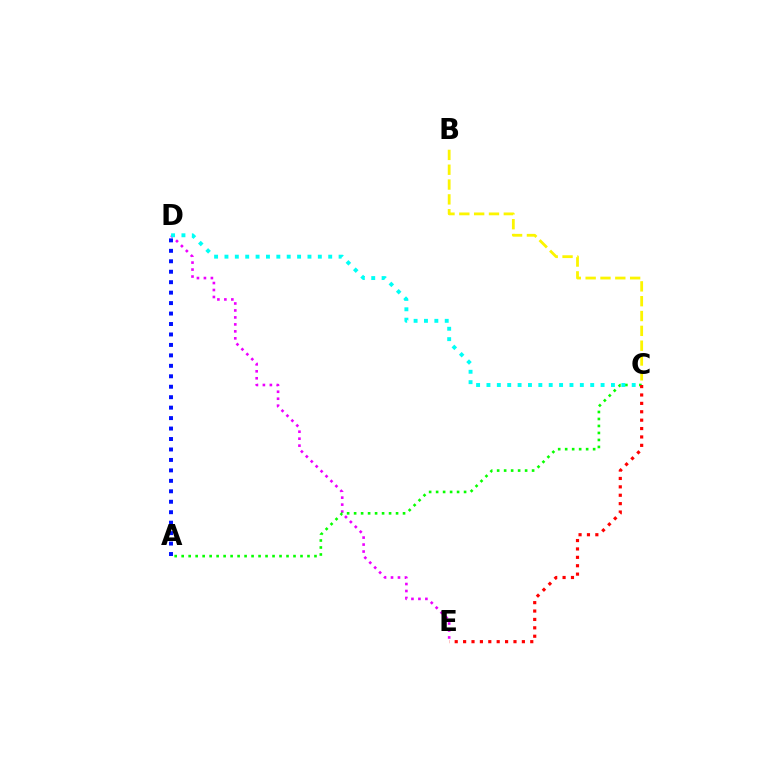{('A', 'D'): [{'color': '#0010ff', 'line_style': 'dotted', 'thickness': 2.84}], ('D', 'E'): [{'color': '#ee00ff', 'line_style': 'dotted', 'thickness': 1.89}], ('A', 'C'): [{'color': '#08ff00', 'line_style': 'dotted', 'thickness': 1.9}], ('B', 'C'): [{'color': '#fcf500', 'line_style': 'dashed', 'thickness': 2.01}], ('C', 'E'): [{'color': '#ff0000', 'line_style': 'dotted', 'thickness': 2.28}], ('C', 'D'): [{'color': '#00fff6', 'line_style': 'dotted', 'thickness': 2.82}]}